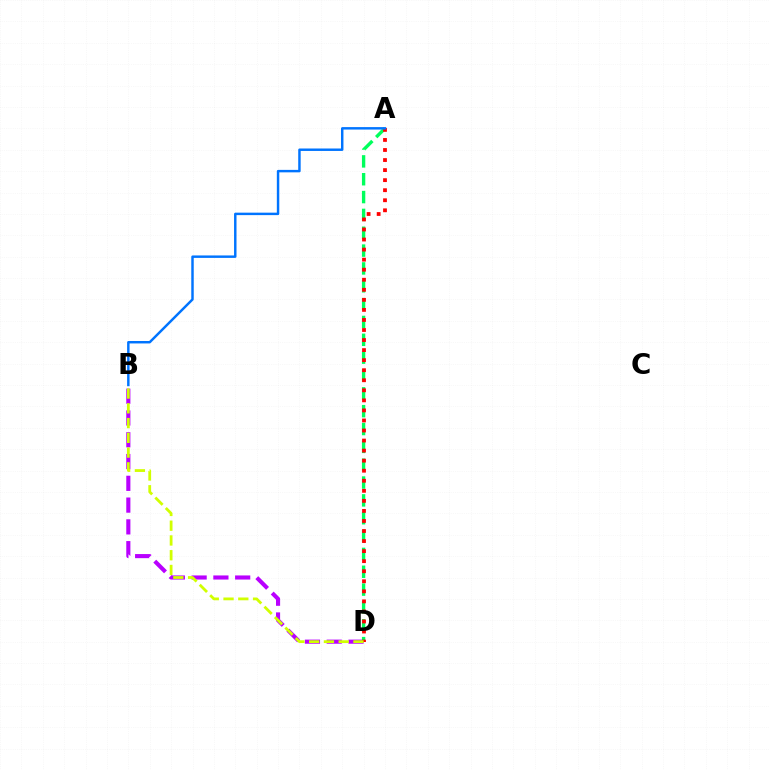{('B', 'D'): [{'color': '#b900ff', 'line_style': 'dashed', 'thickness': 2.96}, {'color': '#d1ff00', 'line_style': 'dashed', 'thickness': 2.01}], ('A', 'D'): [{'color': '#00ff5c', 'line_style': 'dashed', 'thickness': 2.42}, {'color': '#ff0000', 'line_style': 'dotted', 'thickness': 2.73}], ('A', 'B'): [{'color': '#0074ff', 'line_style': 'solid', 'thickness': 1.77}]}